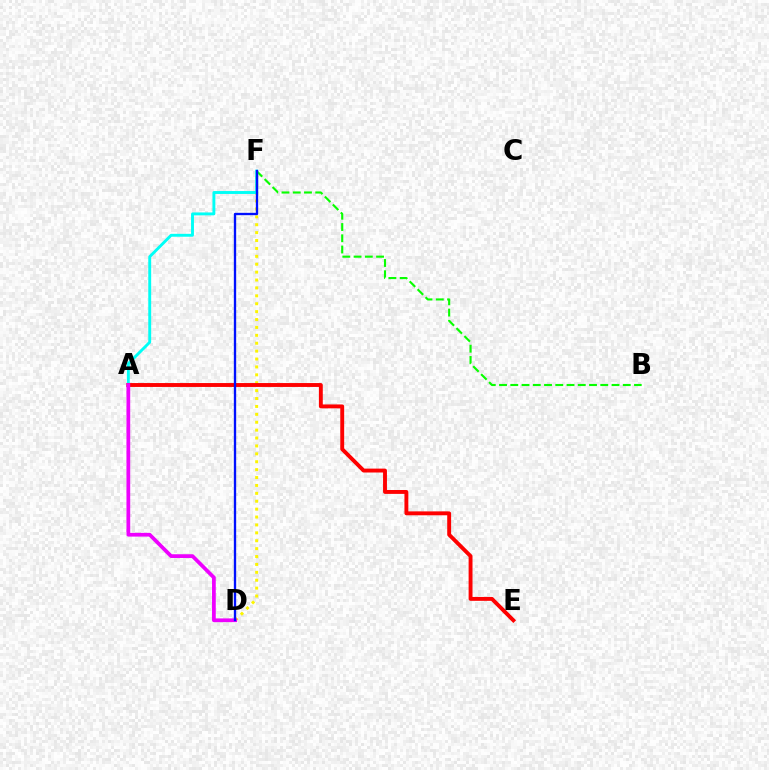{('B', 'F'): [{'color': '#08ff00', 'line_style': 'dashed', 'thickness': 1.53}], ('D', 'F'): [{'color': '#fcf500', 'line_style': 'dotted', 'thickness': 2.15}, {'color': '#0010ff', 'line_style': 'solid', 'thickness': 1.68}], ('A', 'F'): [{'color': '#00fff6', 'line_style': 'solid', 'thickness': 2.09}], ('A', 'E'): [{'color': '#ff0000', 'line_style': 'solid', 'thickness': 2.8}], ('A', 'D'): [{'color': '#ee00ff', 'line_style': 'solid', 'thickness': 2.69}]}